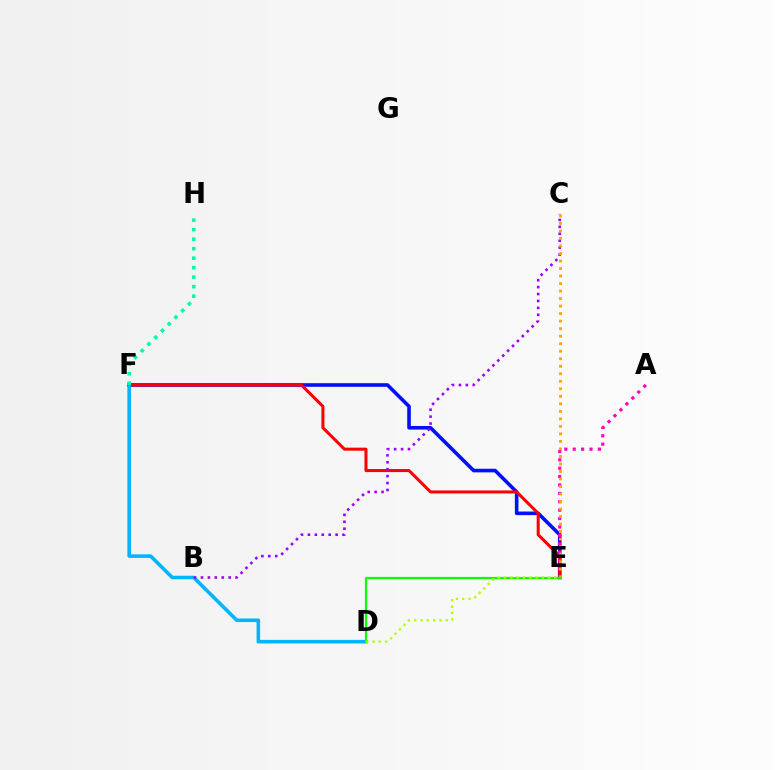{('E', 'F'): [{'color': '#0010ff', 'line_style': 'solid', 'thickness': 2.6}, {'color': '#ff0000', 'line_style': 'solid', 'thickness': 2.18}], ('A', 'E'): [{'color': '#ff00bd', 'line_style': 'dotted', 'thickness': 2.28}], ('D', 'F'): [{'color': '#00b5ff', 'line_style': 'solid', 'thickness': 2.57}], ('B', 'C'): [{'color': '#9b00ff', 'line_style': 'dotted', 'thickness': 1.88}], ('F', 'H'): [{'color': '#00ff9d', 'line_style': 'dotted', 'thickness': 2.58}], ('C', 'E'): [{'color': '#ffa500', 'line_style': 'dotted', 'thickness': 2.04}], ('D', 'E'): [{'color': '#08ff00', 'line_style': 'solid', 'thickness': 1.59}, {'color': '#b3ff00', 'line_style': 'dotted', 'thickness': 1.72}]}